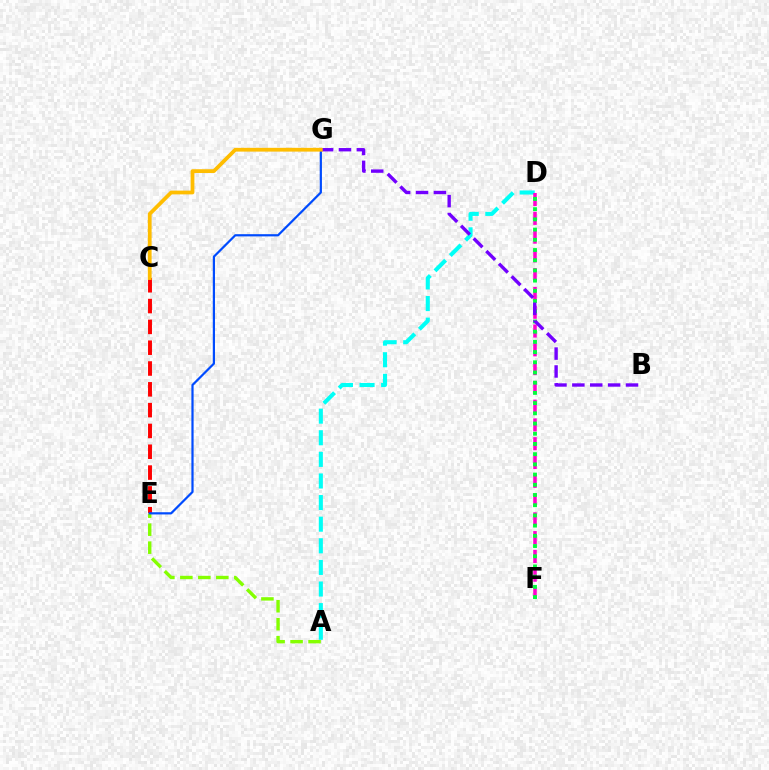{('A', 'D'): [{'color': '#00fff6', 'line_style': 'dashed', 'thickness': 2.94}], ('D', 'F'): [{'color': '#ff00cf', 'line_style': 'dashed', 'thickness': 2.55}, {'color': '#00ff39', 'line_style': 'dotted', 'thickness': 2.77}], ('A', 'E'): [{'color': '#84ff00', 'line_style': 'dashed', 'thickness': 2.44}], ('C', 'E'): [{'color': '#ff0000', 'line_style': 'dashed', 'thickness': 2.83}], ('E', 'G'): [{'color': '#004bff', 'line_style': 'solid', 'thickness': 1.59}], ('B', 'G'): [{'color': '#7200ff', 'line_style': 'dashed', 'thickness': 2.43}], ('C', 'G'): [{'color': '#ffbd00', 'line_style': 'solid', 'thickness': 2.71}]}